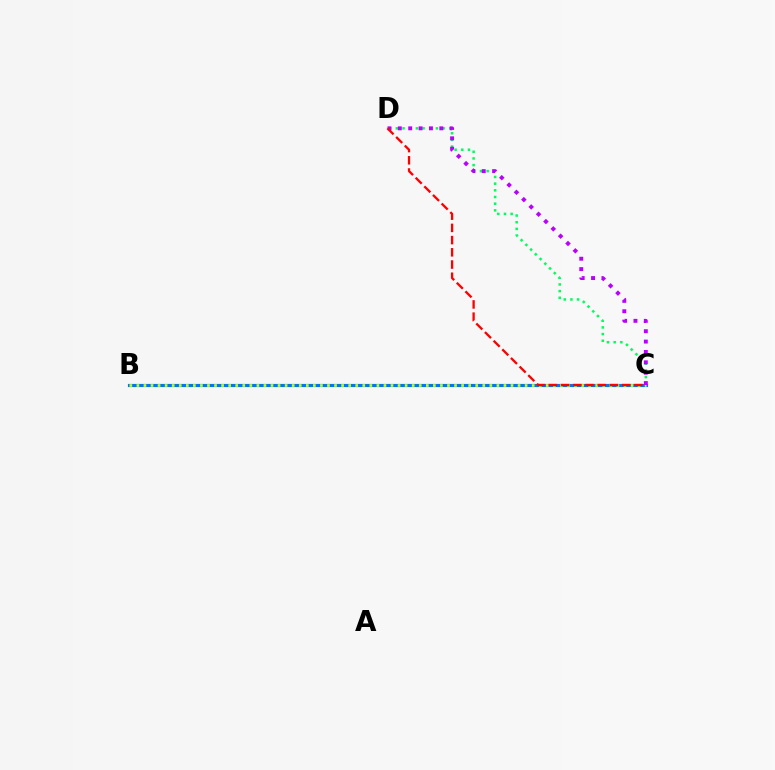{('B', 'C'): [{'color': '#0074ff', 'line_style': 'solid', 'thickness': 2.27}, {'color': '#d1ff00', 'line_style': 'dotted', 'thickness': 1.92}], ('C', 'D'): [{'color': '#00ff5c', 'line_style': 'dotted', 'thickness': 1.81}, {'color': '#b900ff', 'line_style': 'dotted', 'thickness': 2.82}, {'color': '#ff0000', 'line_style': 'dashed', 'thickness': 1.66}]}